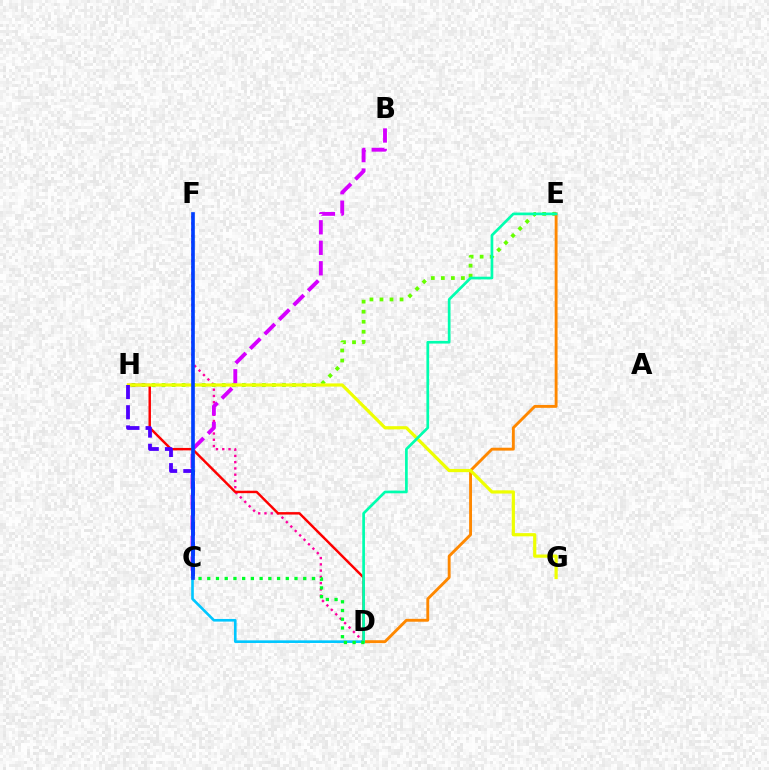{('D', 'F'): [{'color': '#ff00a0', 'line_style': 'dotted', 'thickness': 1.7}], ('E', 'H'): [{'color': '#66ff00', 'line_style': 'dotted', 'thickness': 2.73}], ('B', 'C'): [{'color': '#d600ff', 'line_style': 'dashed', 'thickness': 2.78}], ('C', 'D'): [{'color': '#00c7ff', 'line_style': 'solid', 'thickness': 1.89}, {'color': '#00ff27', 'line_style': 'dotted', 'thickness': 2.37}], ('D', 'H'): [{'color': '#ff0000', 'line_style': 'solid', 'thickness': 1.76}], ('D', 'E'): [{'color': '#ff8800', 'line_style': 'solid', 'thickness': 2.07}, {'color': '#00ffaf', 'line_style': 'solid', 'thickness': 1.94}], ('G', 'H'): [{'color': '#eeff00', 'line_style': 'solid', 'thickness': 2.3}], ('C', 'H'): [{'color': '#4f00ff', 'line_style': 'dashed', 'thickness': 2.74}], ('C', 'F'): [{'color': '#003fff', 'line_style': 'solid', 'thickness': 2.63}]}